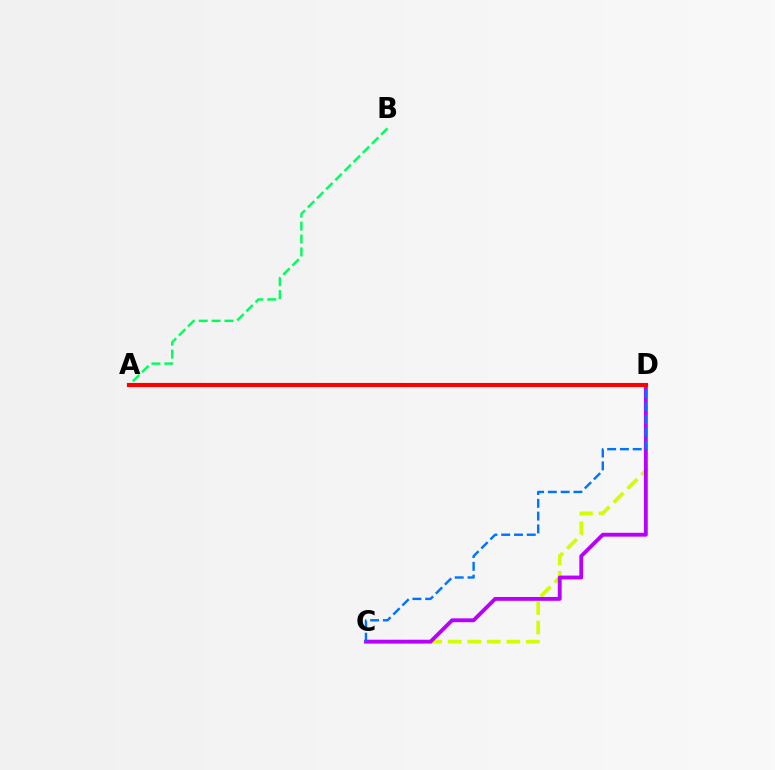{('C', 'D'): [{'color': '#d1ff00', 'line_style': 'dashed', 'thickness': 2.65}, {'color': '#b900ff', 'line_style': 'solid', 'thickness': 2.77}, {'color': '#0074ff', 'line_style': 'dashed', 'thickness': 1.74}], ('A', 'B'): [{'color': '#00ff5c', 'line_style': 'dashed', 'thickness': 1.75}], ('A', 'D'): [{'color': '#ff0000', 'line_style': 'solid', 'thickness': 2.98}]}